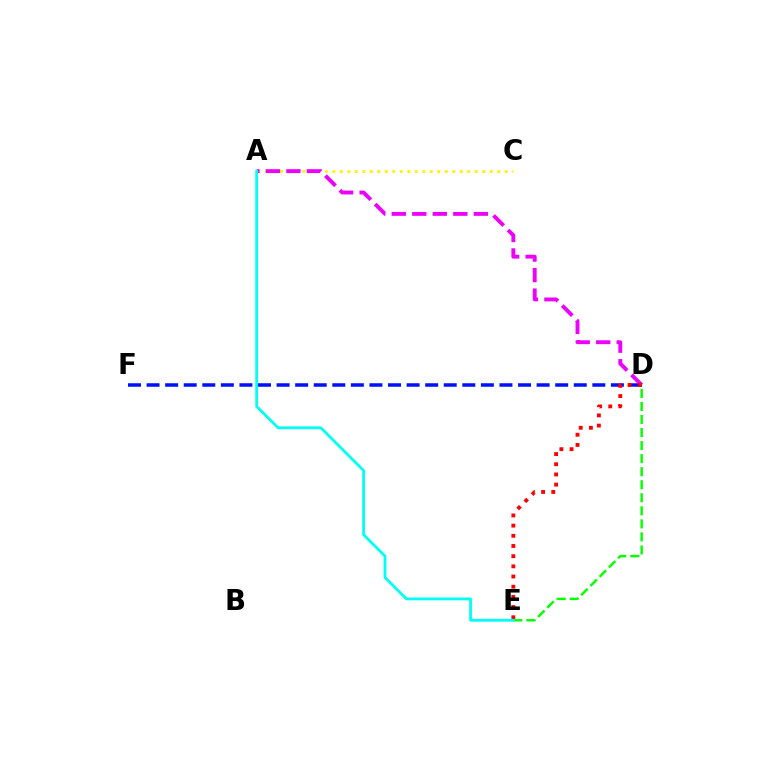{('A', 'C'): [{'color': '#fcf500', 'line_style': 'dotted', 'thickness': 2.04}], ('D', 'F'): [{'color': '#0010ff', 'line_style': 'dashed', 'thickness': 2.52}], ('A', 'D'): [{'color': '#ee00ff', 'line_style': 'dashed', 'thickness': 2.79}], ('D', 'E'): [{'color': '#08ff00', 'line_style': 'dashed', 'thickness': 1.77}, {'color': '#ff0000', 'line_style': 'dotted', 'thickness': 2.77}], ('A', 'E'): [{'color': '#00fff6', 'line_style': 'solid', 'thickness': 2.01}]}